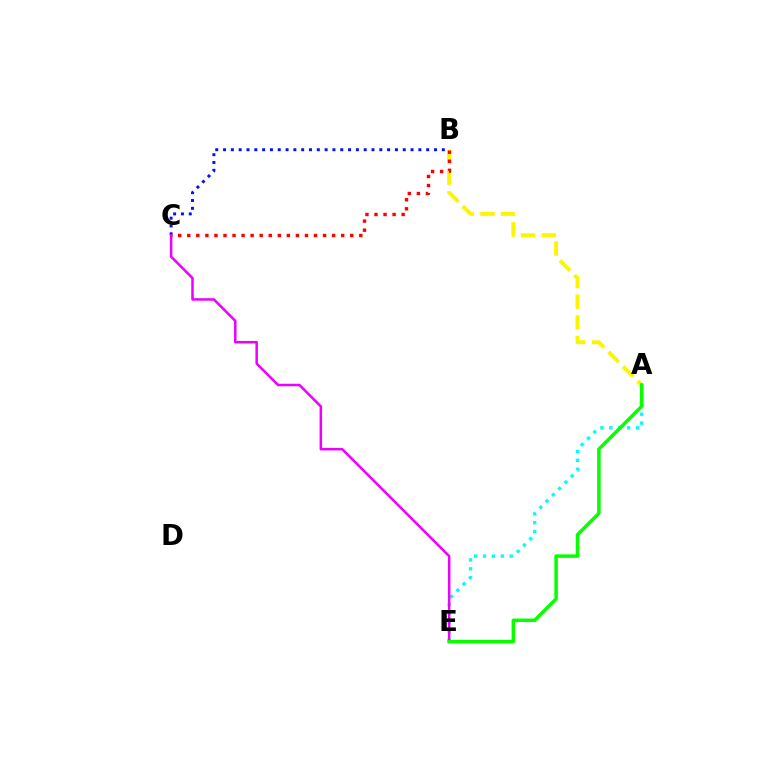{('A', 'E'): [{'color': '#00fff6', 'line_style': 'dotted', 'thickness': 2.42}, {'color': '#08ff00', 'line_style': 'solid', 'thickness': 2.53}], ('A', 'B'): [{'color': '#fcf500', 'line_style': 'dashed', 'thickness': 2.81}], ('B', 'C'): [{'color': '#0010ff', 'line_style': 'dotted', 'thickness': 2.12}, {'color': '#ff0000', 'line_style': 'dotted', 'thickness': 2.46}], ('C', 'E'): [{'color': '#ee00ff', 'line_style': 'solid', 'thickness': 1.81}]}